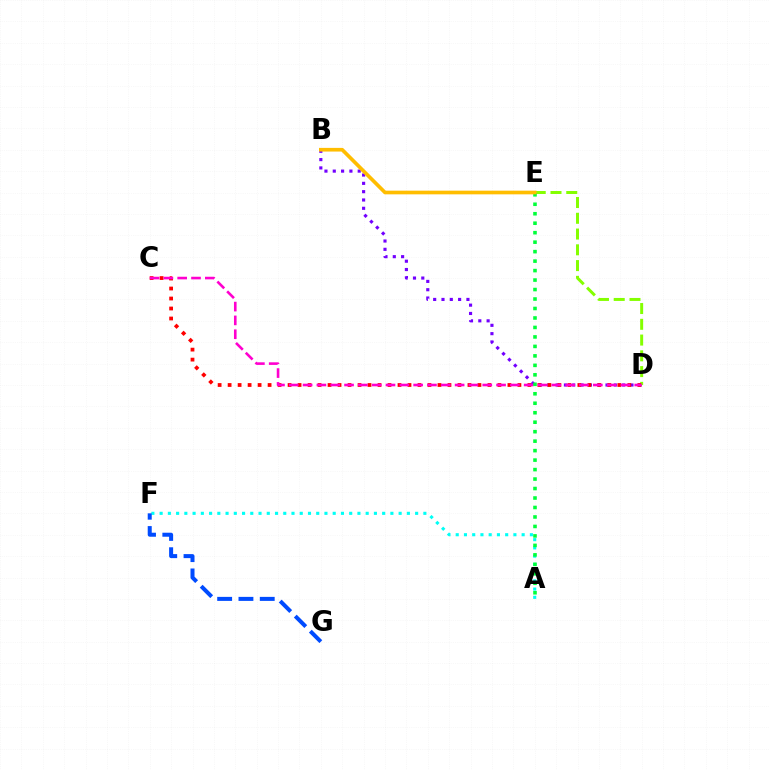{('B', 'D'): [{'color': '#7200ff', 'line_style': 'dotted', 'thickness': 2.26}], ('A', 'F'): [{'color': '#00fff6', 'line_style': 'dotted', 'thickness': 2.24}], ('D', 'E'): [{'color': '#84ff00', 'line_style': 'dashed', 'thickness': 2.14}], ('F', 'G'): [{'color': '#004bff', 'line_style': 'dashed', 'thickness': 2.89}], ('C', 'D'): [{'color': '#ff0000', 'line_style': 'dotted', 'thickness': 2.72}, {'color': '#ff00cf', 'line_style': 'dashed', 'thickness': 1.88}], ('A', 'E'): [{'color': '#00ff39', 'line_style': 'dotted', 'thickness': 2.57}], ('B', 'E'): [{'color': '#ffbd00', 'line_style': 'solid', 'thickness': 2.64}]}